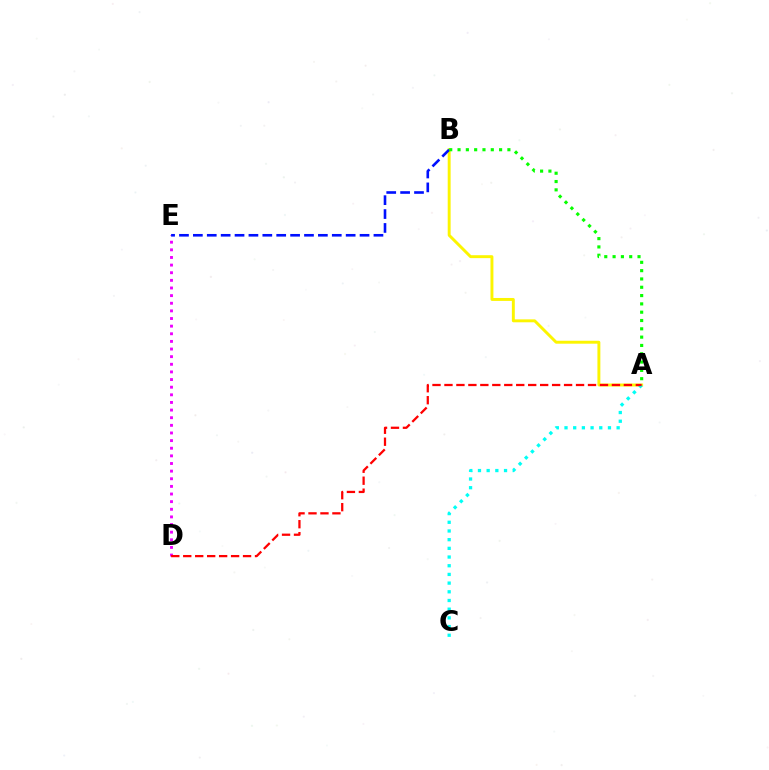{('A', 'B'): [{'color': '#fcf500', 'line_style': 'solid', 'thickness': 2.11}, {'color': '#08ff00', 'line_style': 'dotted', 'thickness': 2.26}], ('D', 'E'): [{'color': '#ee00ff', 'line_style': 'dotted', 'thickness': 2.07}], ('A', 'C'): [{'color': '#00fff6', 'line_style': 'dotted', 'thickness': 2.36}], ('B', 'E'): [{'color': '#0010ff', 'line_style': 'dashed', 'thickness': 1.89}], ('A', 'D'): [{'color': '#ff0000', 'line_style': 'dashed', 'thickness': 1.63}]}